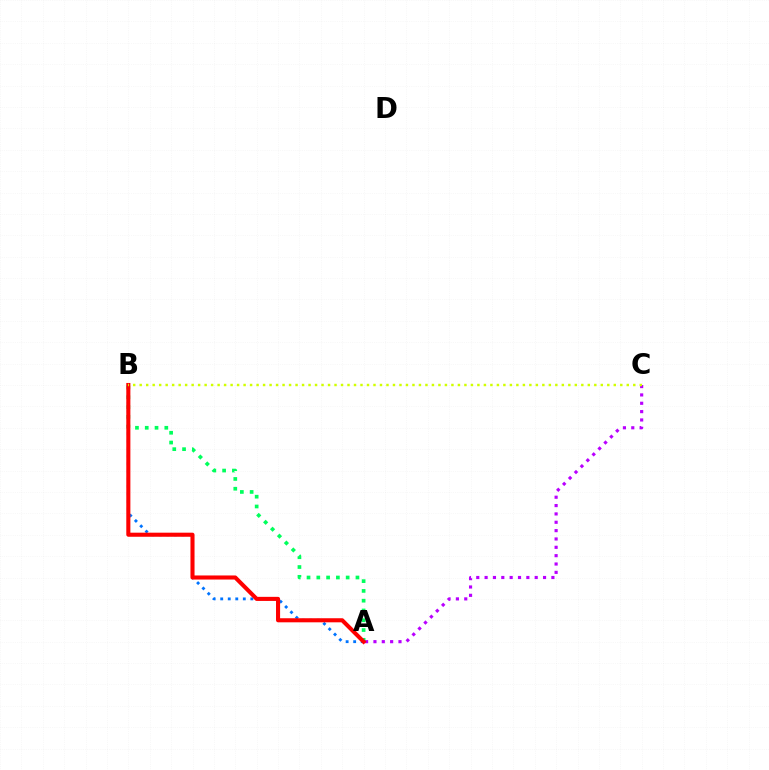{('A', 'B'): [{'color': '#0074ff', 'line_style': 'dotted', 'thickness': 2.05}, {'color': '#00ff5c', 'line_style': 'dotted', 'thickness': 2.66}, {'color': '#ff0000', 'line_style': 'solid', 'thickness': 2.94}], ('A', 'C'): [{'color': '#b900ff', 'line_style': 'dotted', 'thickness': 2.27}], ('B', 'C'): [{'color': '#d1ff00', 'line_style': 'dotted', 'thickness': 1.76}]}